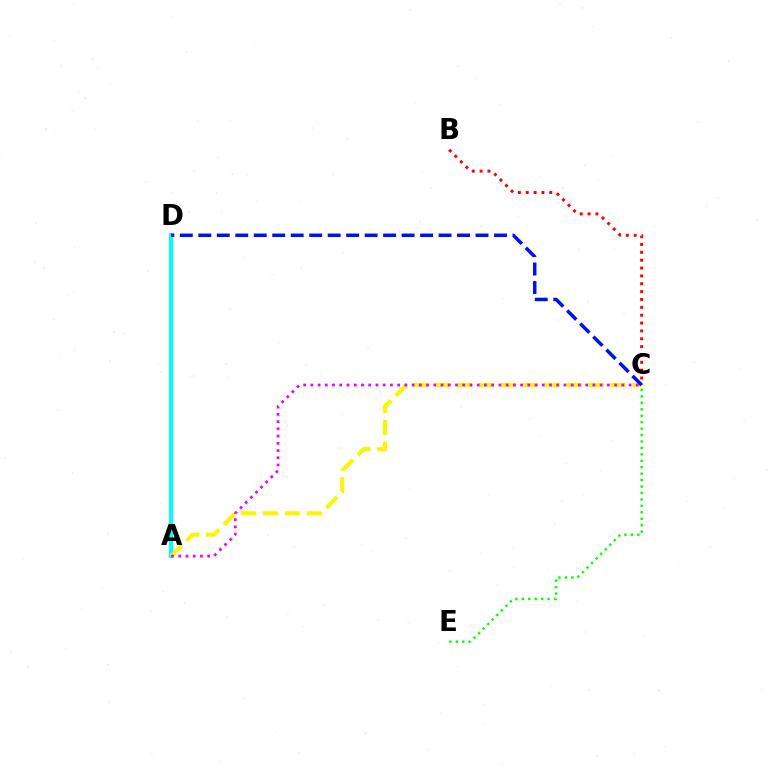{('B', 'C'): [{'color': '#ff0000', 'line_style': 'dotted', 'thickness': 2.13}], ('C', 'E'): [{'color': '#08ff00', 'line_style': 'dotted', 'thickness': 1.75}], ('A', 'D'): [{'color': '#00fff6', 'line_style': 'solid', 'thickness': 2.95}], ('A', 'C'): [{'color': '#fcf500', 'line_style': 'dashed', 'thickness': 2.98}, {'color': '#ee00ff', 'line_style': 'dotted', 'thickness': 1.96}], ('C', 'D'): [{'color': '#0010ff', 'line_style': 'dashed', 'thickness': 2.51}]}